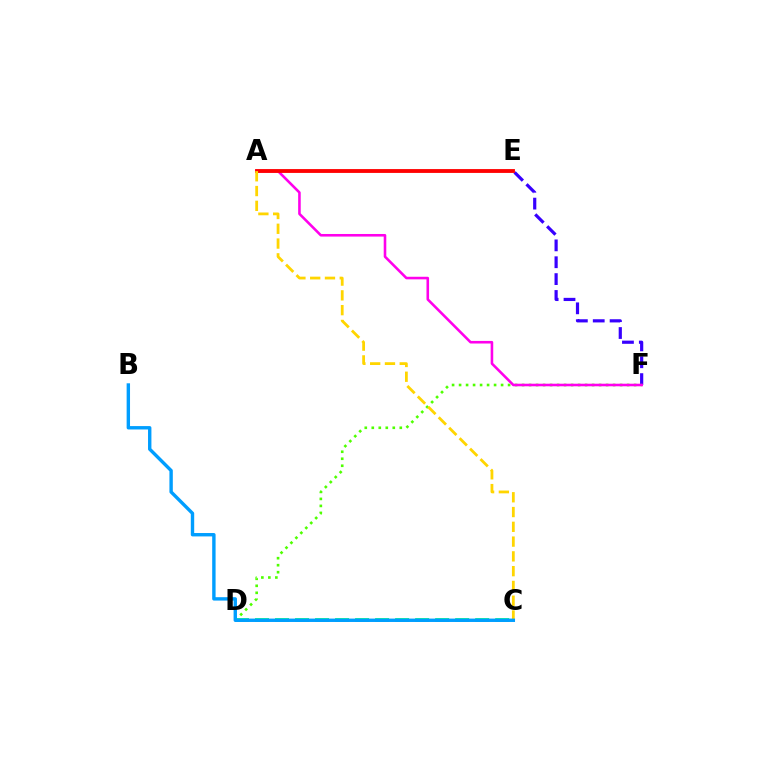{('E', 'F'): [{'color': '#3700ff', 'line_style': 'dashed', 'thickness': 2.29}], ('D', 'F'): [{'color': '#4fff00', 'line_style': 'dotted', 'thickness': 1.9}], ('C', 'D'): [{'color': '#00ff86', 'line_style': 'dashed', 'thickness': 2.72}], ('A', 'F'): [{'color': '#ff00ed', 'line_style': 'solid', 'thickness': 1.86}], ('A', 'E'): [{'color': '#ff0000', 'line_style': 'solid', 'thickness': 2.76}], ('A', 'C'): [{'color': '#ffd500', 'line_style': 'dashed', 'thickness': 2.01}], ('B', 'C'): [{'color': '#009eff', 'line_style': 'solid', 'thickness': 2.44}]}